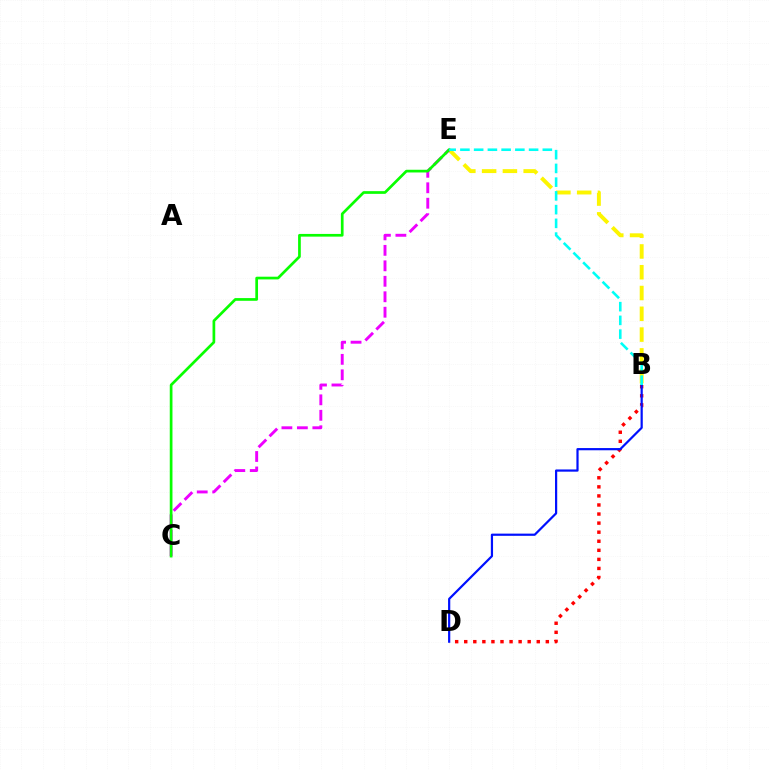{('B', 'E'): [{'color': '#fcf500', 'line_style': 'dashed', 'thickness': 2.82}, {'color': '#00fff6', 'line_style': 'dashed', 'thickness': 1.87}], ('C', 'E'): [{'color': '#ee00ff', 'line_style': 'dashed', 'thickness': 2.1}, {'color': '#08ff00', 'line_style': 'solid', 'thickness': 1.95}], ('B', 'D'): [{'color': '#ff0000', 'line_style': 'dotted', 'thickness': 2.46}, {'color': '#0010ff', 'line_style': 'solid', 'thickness': 1.59}]}